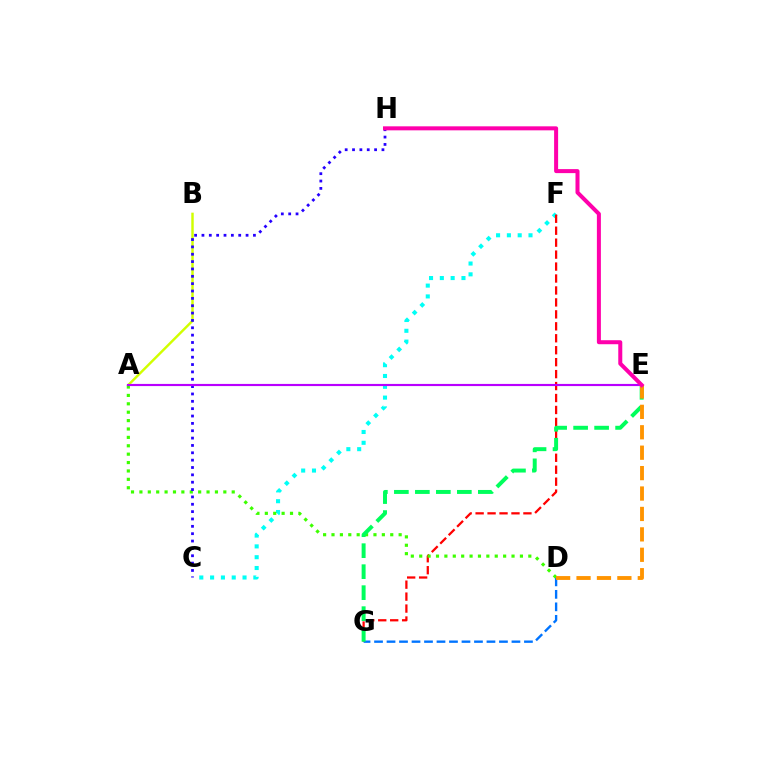{('A', 'B'): [{'color': '#d1ff00', 'line_style': 'solid', 'thickness': 1.76}], ('C', 'F'): [{'color': '#00fff6', 'line_style': 'dotted', 'thickness': 2.94}], ('F', 'G'): [{'color': '#ff0000', 'line_style': 'dashed', 'thickness': 1.62}], ('D', 'G'): [{'color': '#0074ff', 'line_style': 'dashed', 'thickness': 1.7}], ('A', 'D'): [{'color': '#3dff00', 'line_style': 'dotted', 'thickness': 2.28}], ('E', 'G'): [{'color': '#00ff5c', 'line_style': 'dashed', 'thickness': 2.85}], ('C', 'H'): [{'color': '#2500ff', 'line_style': 'dotted', 'thickness': 2.0}], ('A', 'E'): [{'color': '#b900ff', 'line_style': 'solid', 'thickness': 1.55}], ('D', 'E'): [{'color': '#ff9400', 'line_style': 'dashed', 'thickness': 2.77}], ('E', 'H'): [{'color': '#ff00ac', 'line_style': 'solid', 'thickness': 2.89}]}